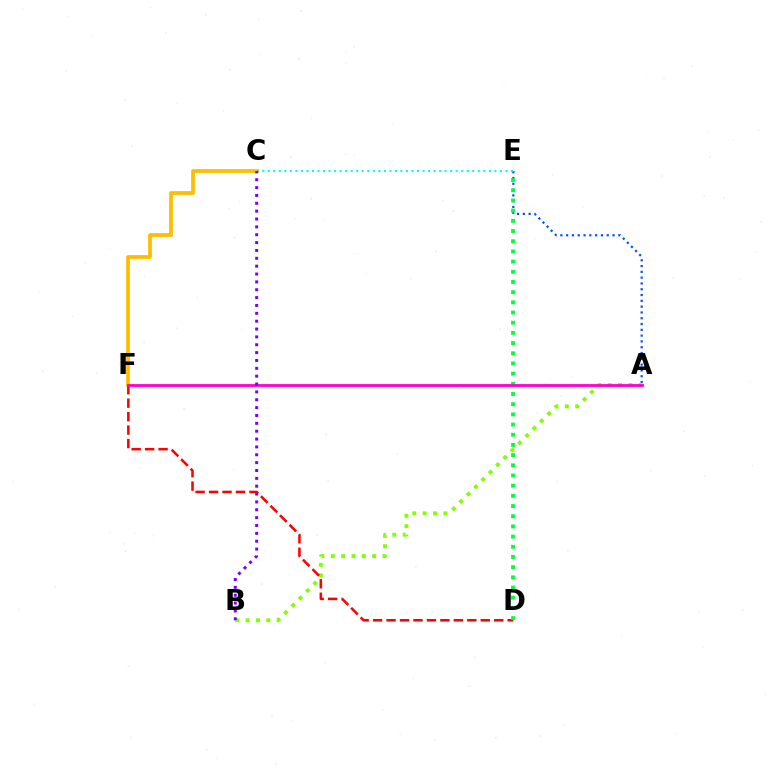{('A', 'E'): [{'color': '#004bff', 'line_style': 'dotted', 'thickness': 1.58}], ('A', 'B'): [{'color': '#84ff00', 'line_style': 'dotted', 'thickness': 2.81}], ('C', 'F'): [{'color': '#ffbd00', 'line_style': 'solid', 'thickness': 2.7}], ('D', 'F'): [{'color': '#ff0000', 'line_style': 'dashed', 'thickness': 1.83}], ('C', 'E'): [{'color': '#00fff6', 'line_style': 'dotted', 'thickness': 1.5}], ('D', 'E'): [{'color': '#00ff39', 'line_style': 'dotted', 'thickness': 2.77}], ('A', 'F'): [{'color': '#ff00cf', 'line_style': 'solid', 'thickness': 2.03}], ('B', 'C'): [{'color': '#7200ff', 'line_style': 'dotted', 'thickness': 2.14}]}